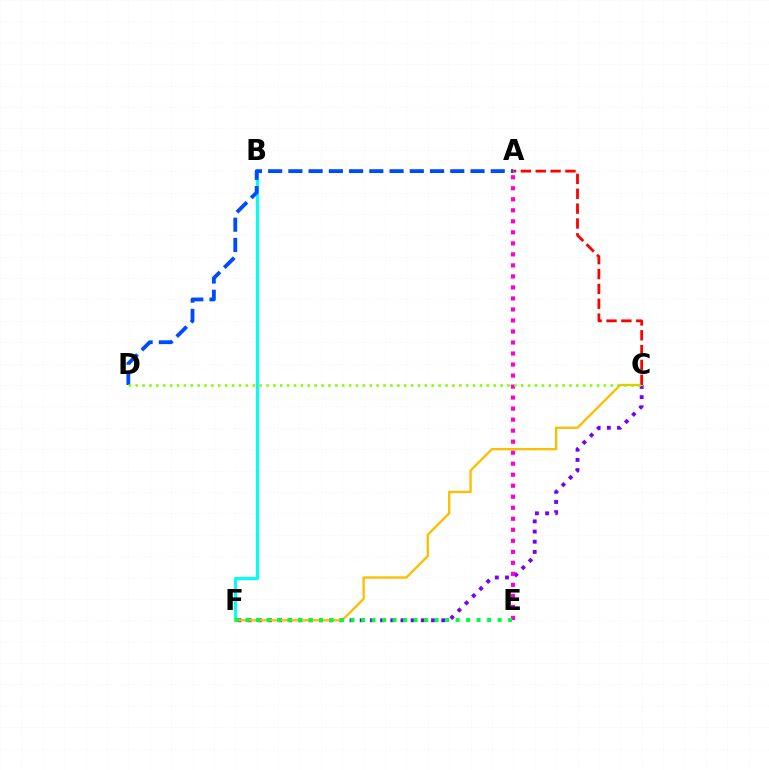{('B', 'F'): [{'color': '#00fff6', 'line_style': 'solid', 'thickness': 2.23}], ('C', 'F'): [{'color': '#7200ff', 'line_style': 'dotted', 'thickness': 2.77}, {'color': '#ffbd00', 'line_style': 'solid', 'thickness': 1.68}], ('A', 'E'): [{'color': '#ff00cf', 'line_style': 'dotted', 'thickness': 2.99}], ('A', 'D'): [{'color': '#004bff', 'line_style': 'dashed', 'thickness': 2.75}], ('A', 'C'): [{'color': '#ff0000', 'line_style': 'dashed', 'thickness': 2.02}], ('C', 'D'): [{'color': '#84ff00', 'line_style': 'dotted', 'thickness': 1.87}], ('E', 'F'): [{'color': '#00ff39', 'line_style': 'dotted', 'thickness': 2.85}]}